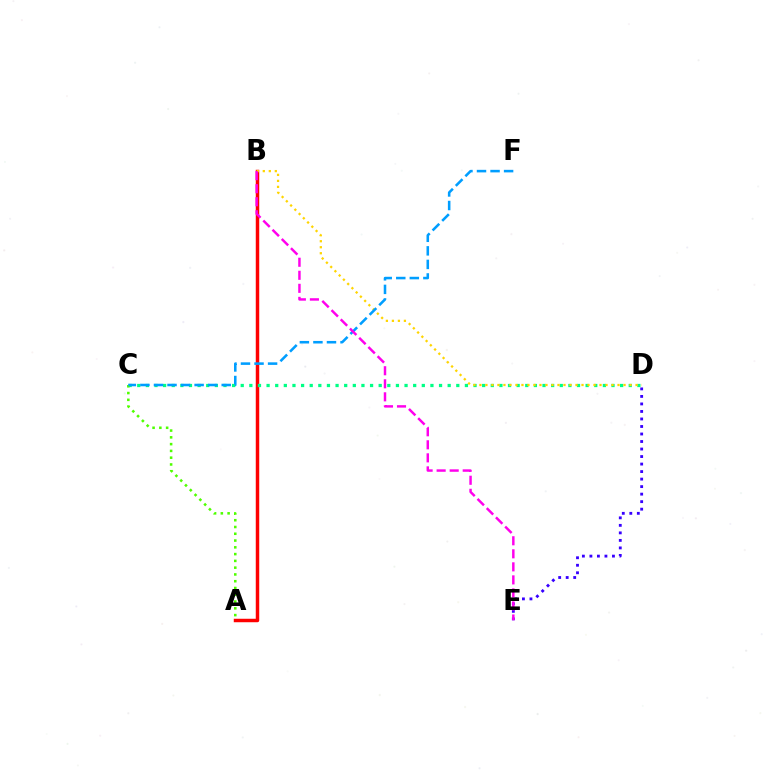{('D', 'E'): [{'color': '#3700ff', 'line_style': 'dotted', 'thickness': 2.04}], ('A', 'B'): [{'color': '#ff0000', 'line_style': 'solid', 'thickness': 2.5}], ('C', 'D'): [{'color': '#00ff86', 'line_style': 'dotted', 'thickness': 2.34}], ('A', 'C'): [{'color': '#4fff00', 'line_style': 'dotted', 'thickness': 1.84}], ('B', 'D'): [{'color': '#ffd500', 'line_style': 'dotted', 'thickness': 1.63}], ('C', 'F'): [{'color': '#009eff', 'line_style': 'dashed', 'thickness': 1.84}], ('B', 'E'): [{'color': '#ff00ed', 'line_style': 'dashed', 'thickness': 1.77}]}